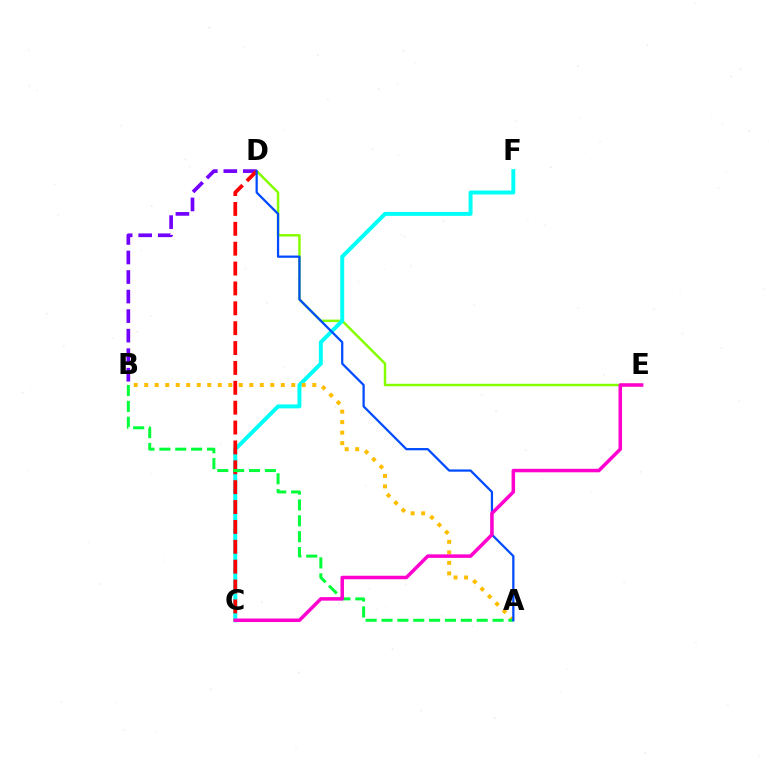{('D', 'E'): [{'color': '#84ff00', 'line_style': 'solid', 'thickness': 1.78}], ('C', 'F'): [{'color': '#00fff6', 'line_style': 'solid', 'thickness': 2.84}], ('B', 'D'): [{'color': '#7200ff', 'line_style': 'dashed', 'thickness': 2.65}], ('C', 'D'): [{'color': '#ff0000', 'line_style': 'dashed', 'thickness': 2.7}], ('A', 'B'): [{'color': '#ffbd00', 'line_style': 'dotted', 'thickness': 2.85}, {'color': '#00ff39', 'line_style': 'dashed', 'thickness': 2.15}], ('A', 'D'): [{'color': '#004bff', 'line_style': 'solid', 'thickness': 1.62}], ('C', 'E'): [{'color': '#ff00cf', 'line_style': 'solid', 'thickness': 2.53}]}